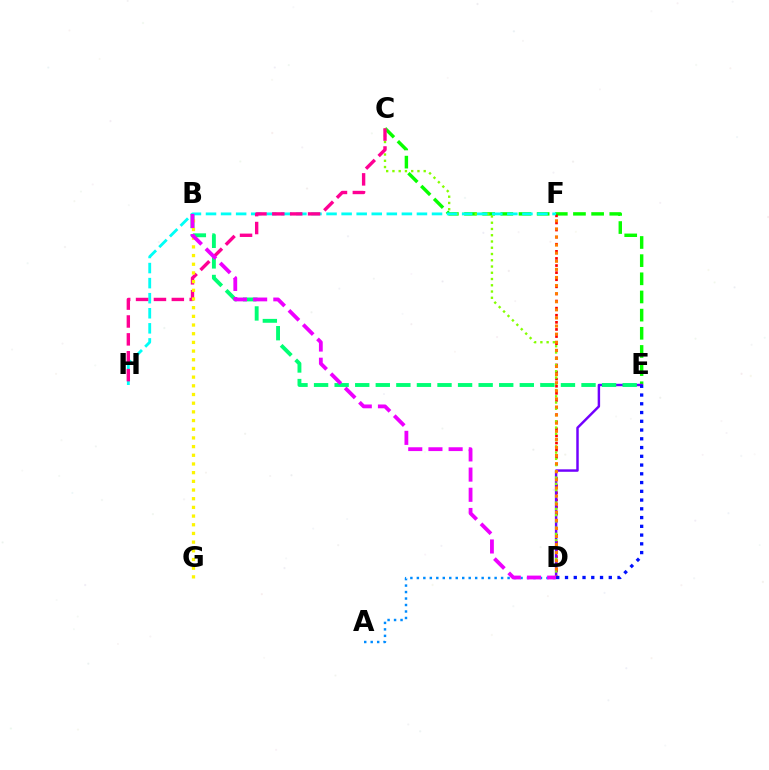{('C', 'E'): [{'color': '#08ff00', 'line_style': 'dashed', 'thickness': 2.47}], ('D', 'F'): [{'color': '#ff0000', 'line_style': 'dotted', 'thickness': 1.93}, {'color': '#ff7c00', 'line_style': 'dotted', 'thickness': 2.2}], ('A', 'D'): [{'color': '#008cff', 'line_style': 'dotted', 'thickness': 1.76}], ('D', 'E'): [{'color': '#7200ff', 'line_style': 'solid', 'thickness': 1.77}, {'color': '#0010ff', 'line_style': 'dotted', 'thickness': 2.38}], ('C', 'D'): [{'color': '#84ff00', 'line_style': 'dotted', 'thickness': 1.7}], ('B', 'E'): [{'color': '#00ff74', 'line_style': 'dashed', 'thickness': 2.79}], ('F', 'H'): [{'color': '#00fff6', 'line_style': 'dashed', 'thickness': 2.05}], ('C', 'H'): [{'color': '#ff0094', 'line_style': 'dashed', 'thickness': 2.43}], ('B', 'G'): [{'color': '#fcf500', 'line_style': 'dotted', 'thickness': 2.36}], ('B', 'D'): [{'color': '#ee00ff', 'line_style': 'dashed', 'thickness': 2.74}]}